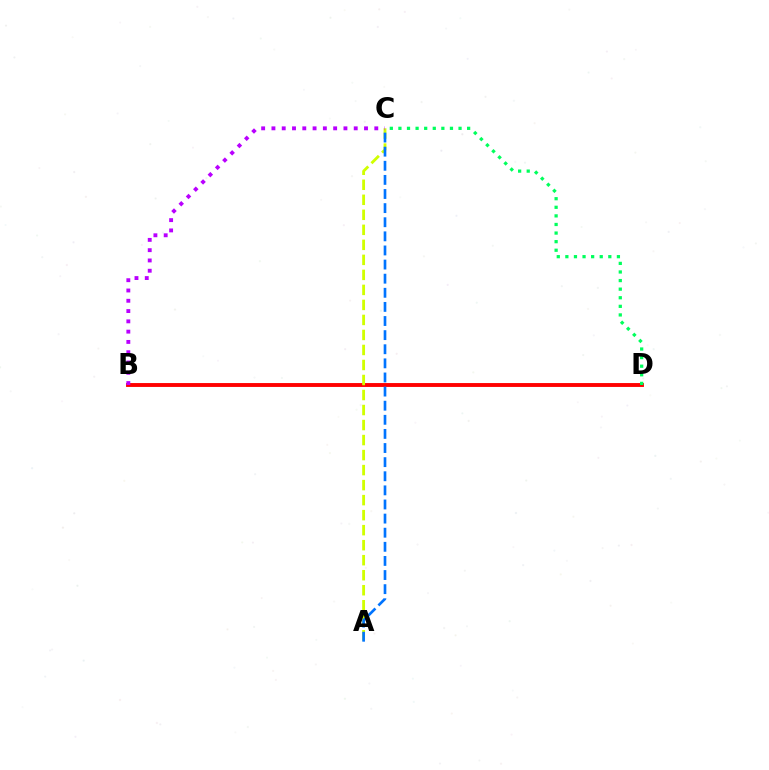{('B', 'D'): [{'color': '#ff0000', 'line_style': 'solid', 'thickness': 2.8}], ('C', 'D'): [{'color': '#00ff5c', 'line_style': 'dotted', 'thickness': 2.33}], ('A', 'C'): [{'color': '#d1ff00', 'line_style': 'dashed', 'thickness': 2.04}, {'color': '#0074ff', 'line_style': 'dashed', 'thickness': 1.92}], ('B', 'C'): [{'color': '#b900ff', 'line_style': 'dotted', 'thickness': 2.79}]}